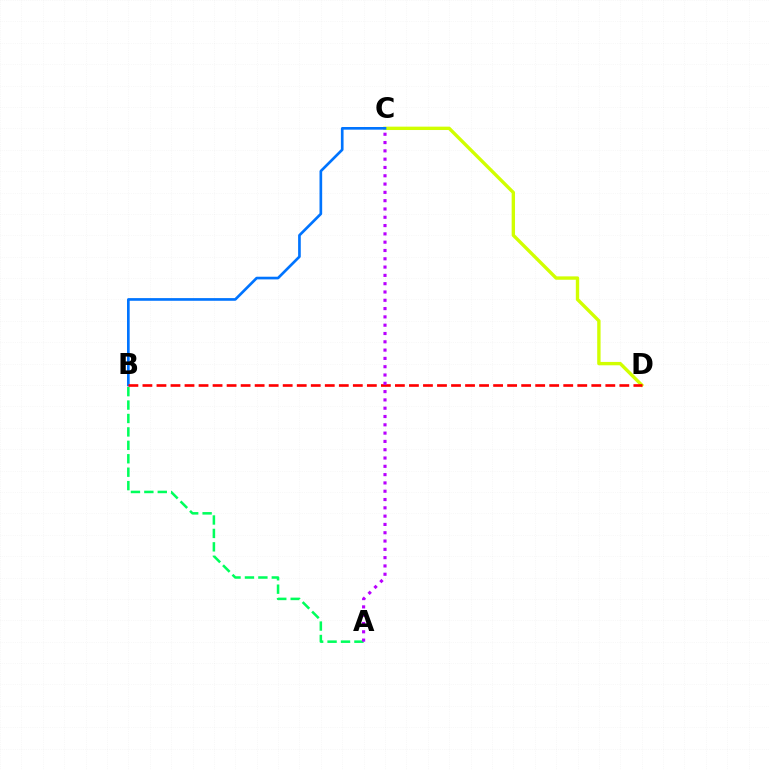{('C', 'D'): [{'color': '#d1ff00', 'line_style': 'solid', 'thickness': 2.43}], ('A', 'B'): [{'color': '#00ff5c', 'line_style': 'dashed', 'thickness': 1.82}], ('B', 'C'): [{'color': '#0074ff', 'line_style': 'solid', 'thickness': 1.92}], ('B', 'D'): [{'color': '#ff0000', 'line_style': 'dashed', 'thickness': 1.91}], ('A', 'C'): [{'color': '#b900ff', 'line_style': 'dotted', 'thickness': 2.26}]}